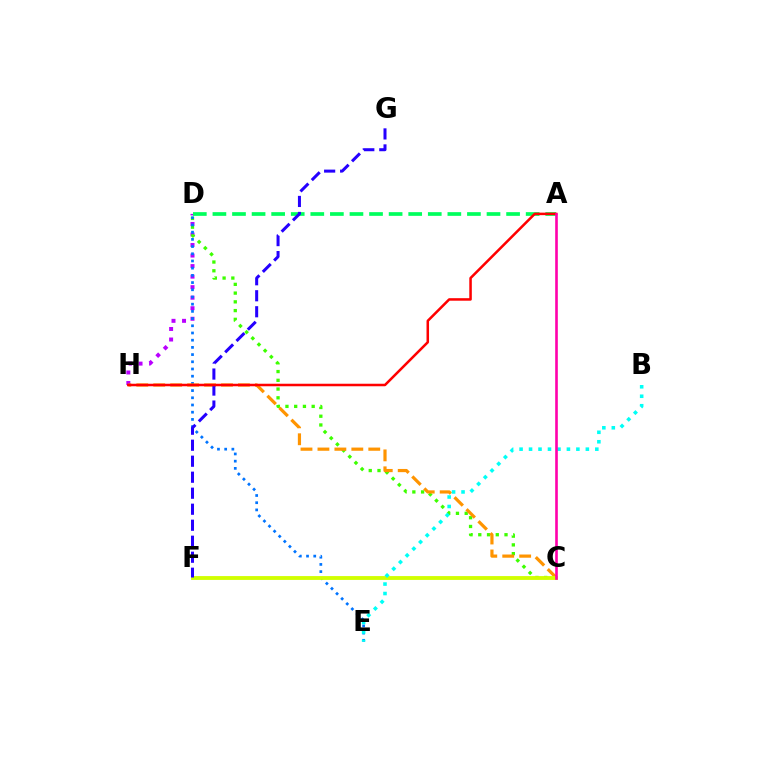{('D', 'H'): [{'color': '#b900ff', 'line_style': 'dotted', 'thickness': 2.86}], ('C', 'D'): [{'color': '#3dff00', 'line_style': 'dotted', 'thickness': 2.38}], ('D', 'E'): [{'color': '#0074ff', 'line_style': 'dotted', 'thickness': 1.96}], ('C', 'H'): [{'color': '#ff9400', 'line_style': 'dashed', 'thickness': 2.3}], ('C', 'F'): [{'color': '#d1ff00', 'line_style': 'solid', 'thickness': 2.77}], ('A', 'D'): [{'color': '#00ff5c', 'line_style': 'dashed', 'thickness': 2.66}], ('F', 'G'): [{'color': '#2500ff', 'line_style': 'dashed', 'thickness': 2.17}], ('B', 'E'): [{'color': '#00fff6', 'line_style': 'dotted', 'thickness': 2.57}], ('A', 'H'): [{'color': '#ff0000', 'line_style': 'solid', 'thickness': 1.82}], ('A', 'C'): [{'color': '#ff00ac', 'line_style': 'solid', 'thickness': 1.89}]}